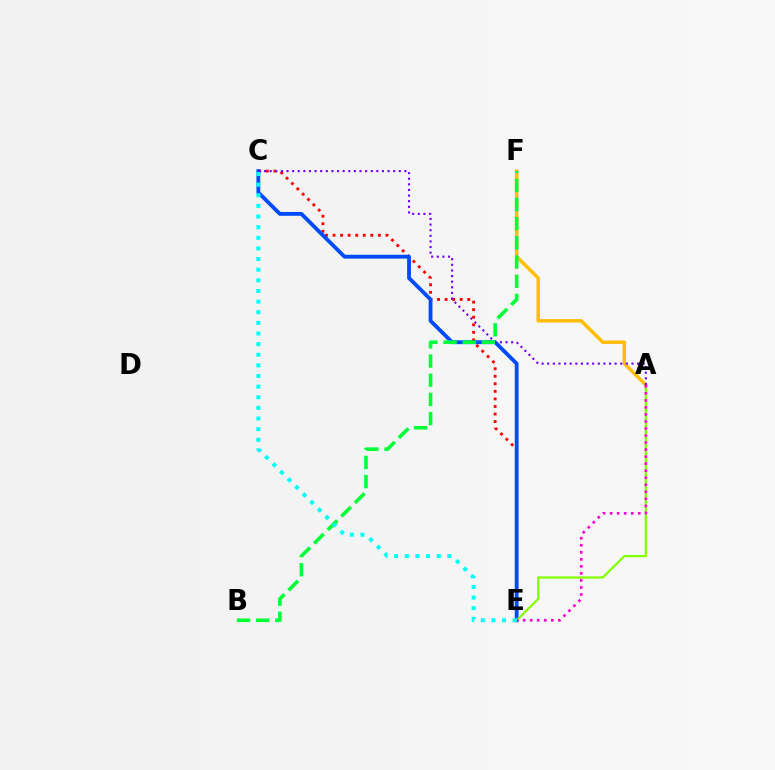{('C', 'E'): [{'color': '#ff0000', 'line_style': 'dotted', 'thickness': 2.05}, {'color': '#004bff', 'line_style': 'solid', 'thickness': 2.76}, {'color': '#00fff6', 'line_style': 'dotted', 'thickness': 2.89}], ('A', 'F'): [{'color': '#ffbd00', 'line_style': 'solid', 'thickness': 2.48}], ('A', 'E'): [{'color': '#84ff00', 'line_style': 'solid', 'thickness': 1.61}, {'color': '#ff00cf', 'line_style': 'dotted', 'thickness': 1.91}], ('A', 'C'): [{'color': '#7200ff', 'line_style': 'dotted', 'thickness': 1.53}], ('B', 'F'): [{'color': '#00ff39', 'line_style': 'dashed', 'thickness': 2.6}]}